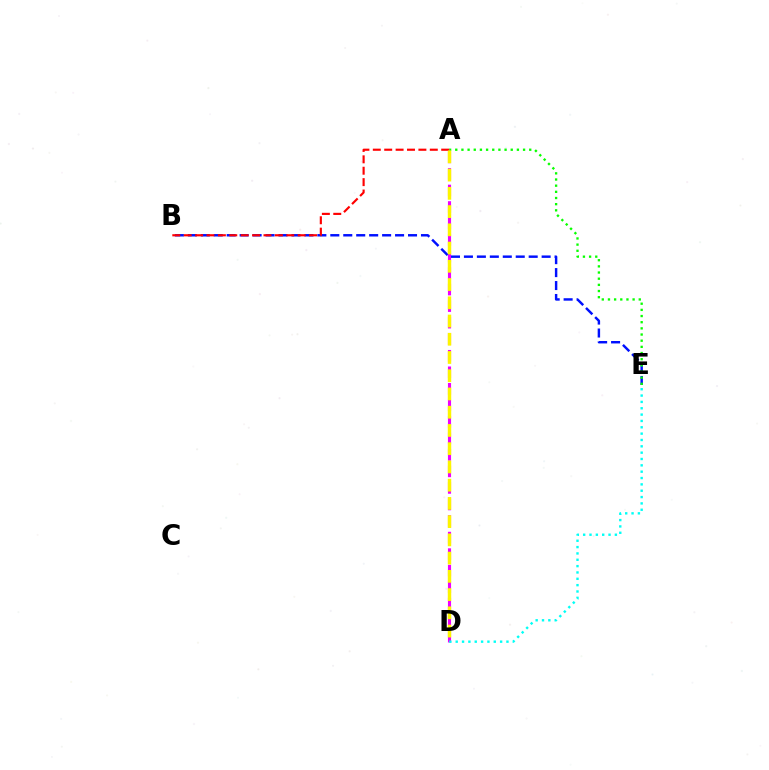{('A', 'D'): [{'color': '#ee00ff', 'line_style': 'dashed', 'thickness': 2.25}, {'color': '#fcf500', 'line_style': 'dashed', 'thickness': 2.48}], ('B', 'E'): [{'color': '#0010ff', 'line_style': 'dashed', 'thickness': 1.76}], ('A', 'E'): [{'color': '#08ff00', 'line_style': 'dotted', 'thickness': 1.67}], ('D', 'E'): [{'color': '#00fff6', 'line_style': 'dotted', 'thickness': 1.72}], ('A', 'B'): [{'color': '#ff0000', 'line_style': 'dashed', 'thickness': 1.55}]}